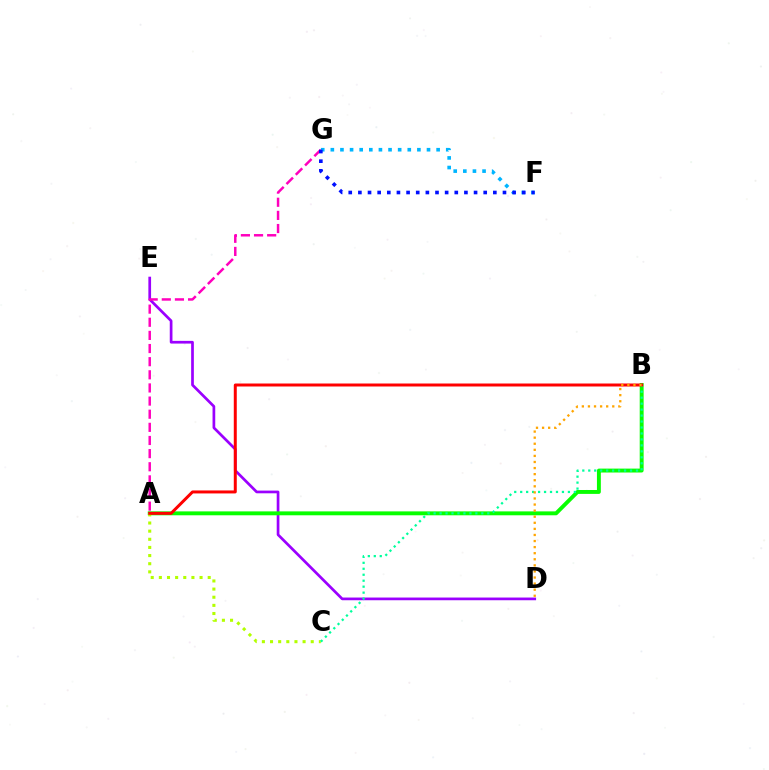{('D', 'E'): [{'color': '#9b00ff', 'line_style': 'solid', 'thickness': 1.95}], ('A', 'B'): [{'color': '#08ff00', 'line_style': 'solid', 'thickness': 2.81}, {'color': '#ff0000', 'line_style': 'solid', 'thickness': 2.15}], ('A', 'C'): [{'color': '#b3ff00', 'line_style': 'dotted', 'thickness': 2.21}], ('B', 'C'): [{'color': '#00ff9d', 'line_style': 'dotted', 'thickness': 1.62}], ('F', 'G'): [{'color': '#00b5ff', 'line_style': 'dotted', 'thickness': 2.61}, {'color': '#0010ff', 'line_style': 'dotted', 'thickness': 2.62}], ('A', 'G'): [{'color': '#ff00bd', 'line_style': 'dashed', 'thickness': 1.78}], ('B', 'D'): [{'color': '#ffa500', 'line_style': 'dotted', 'thickness': 1.65}]}